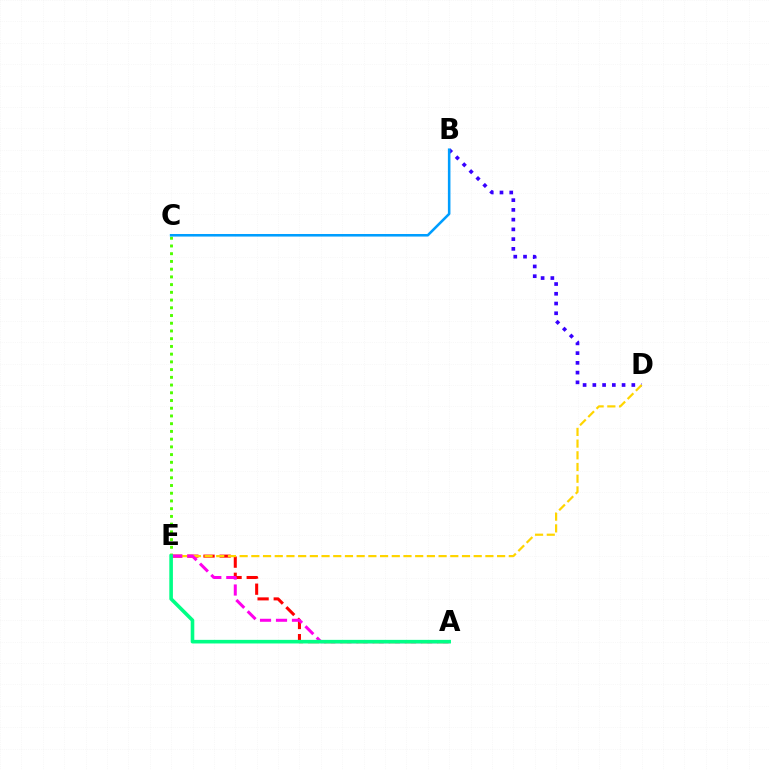{('B', 'D'): [{'color': '#3700ff', 'line_style': 'dotted', 'thickness': 2.65}], ('A', 'E'): [{'color': '#ff0000', 'line_style': 'dashed', 'thickness': 2.19}, {'color': '#ff00ed', 'line_style': 'dashed', 'thickness': 2.17}, {'color': '#00ff86', 'line_style': 'solid', 'thickness': 2.6}], ('D', 'E'): [{'color': '#ffd500', 'line_style': 'dashed', 'thickness': 1.59}], ('C', 'E'): [{'color': '#4fff00', 'line_style': 'dotted', 'thickness': 2.1}], ('B', 'C'): [{'color': '#009eff', 'line_style': 'solid', 'thickness': 1.85}]}